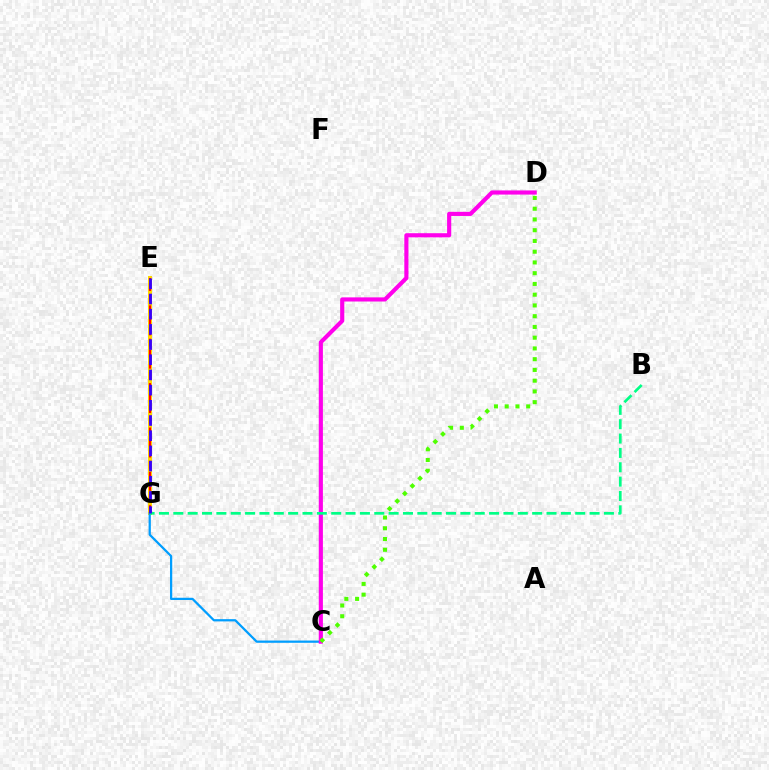{('E', 'G'): [{'color': '#ffd500', 'line_style': 'solid', 'thickness': 2.9}, {'color': '#ff0000', 'line_style': 'dashed', 'thickness': 1.51}, {'color': '#3700ff', 'line_style': 'dashed', 'thickness': 2.06}], ('C', 'G'): [{'color': '#009eff', 'line_style': 'solid', 'thickness': 1.62}], ('C', 'D'): [{'color': '#ff00ed', 'line_style': 'solid', 'thickness': 2.98}, {'color': '#4fff00', 'line_style': 'dotted', 'thickness': 2.92}], ('B', 'G'): [{'color': '#00ff86', 'line_style': 'dashed', 'thickness': 1.95}]}